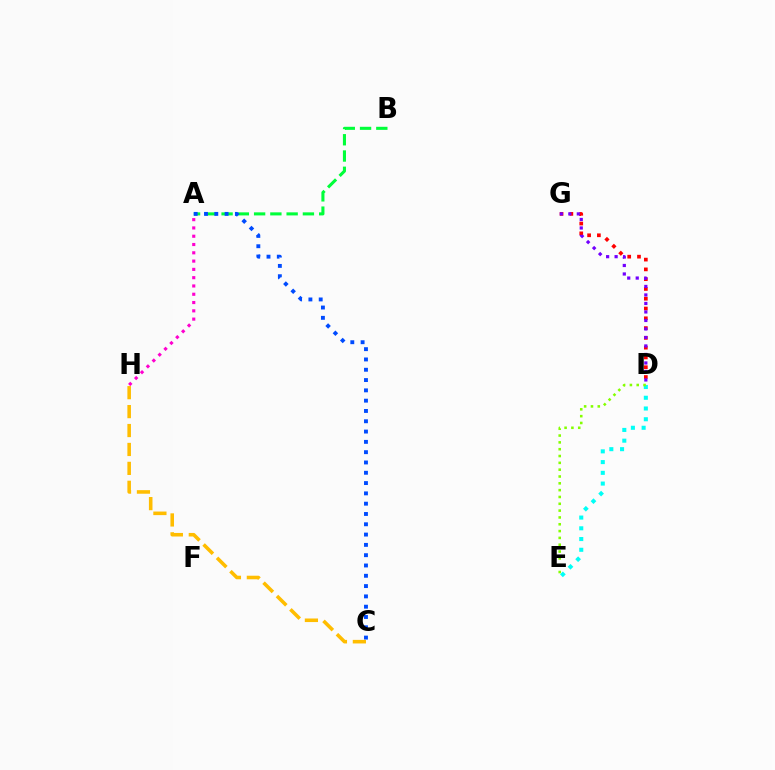{('A', 'B'): [{'color': '#00ff39', 'line_style': 'dashed', 'thickness': 2.21}], ('A', 'C'): [{'color': '#004bff', 'line_style': 'dotted', 'thickness': 2.8}], ('D', 'E'): [{'color': '#00fff6', 'line_style': 'dotted', 'thickness': 2.92}, {'color': '#84ff00', 'line_style': 'dotted', 'thickness': 1.85}], ('D', 'G'): [{'color': '#ff0000', 'line_style': 'dotted', 'thickness': 2.66}, {'color': '#7200ff', 'line_style': 'dotted', 'thickness': 2.31}], ('C', 'H'): [{'color': '#ffbd00', 'line_style': 'dashed', 'thickness': 2.57}], ('A', 'H'): [{'color': '#ff00cf', 'line_style': 'dotted', 'thickness': 2.25}]}